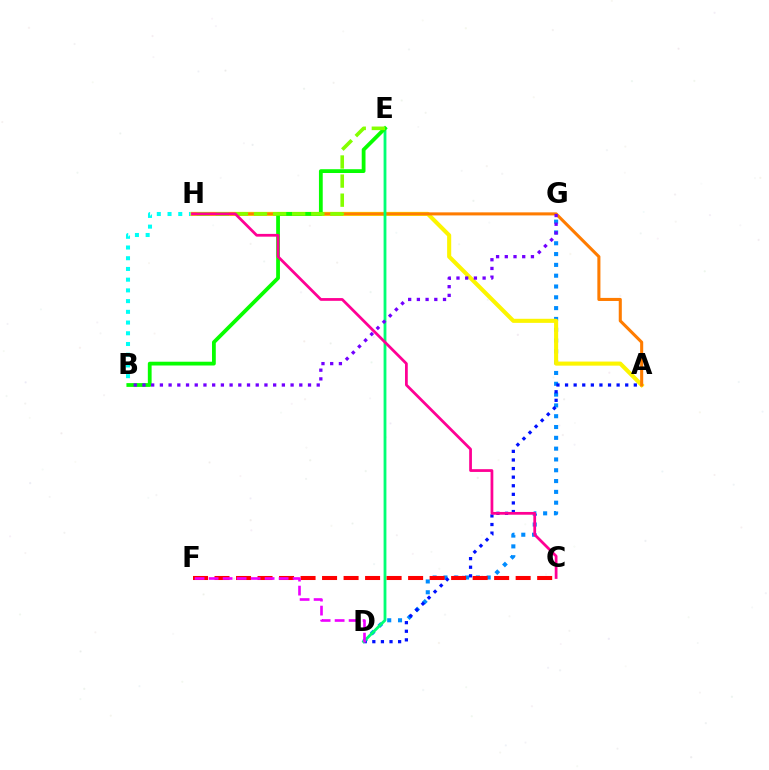{('D', 'G'): [{'color': '#008cff', 'line_style': 'dotted', 'thickness': 2.94}], ('B', 'H'): [{'color': '#00fff6', 'line_style': 'dotted', 'thickness': 2.91}], ('A', 'D'): [{'color': '#0010ff', 'line_style': 'dotted', 'thickness': 2.34}], ('A', 'H'): [{'color': '#fcf500', 'line_style': 'solid', 'thickness': 2.94}, {'color': '#ff7c00', 'line_style': 'solid', 'thickness': 2.21}], ('D', 'E'): [{'color': '#00ff74', 'line_style': 'solid', 'thickness': 2.02}], ('C', 'F'): [{'color': '#ff0000', 'line_style': 'dashed', 'thickness': 2.92}], ('B', 'E'): [{'color': '#08ff00', 'line_style': 'solid', 'thickness': 2.72}], ('E', 'H'): [{'color': '#84ff00', 'line_style': 'dashed', 'thickness': 2.59}], ('B', 'G'): [{'color': '#7200ff', 'line_style': 'dotted', 'thickness': 2.37}], ('C', 'H'): [{'color': '#ff0094', 'line_style': 'solid', 'thickness': 1.99}], ('D', 'F'): [{'color': '#ee00ff', 'line_style': 'dashed', 'thickness': 1.9}]}